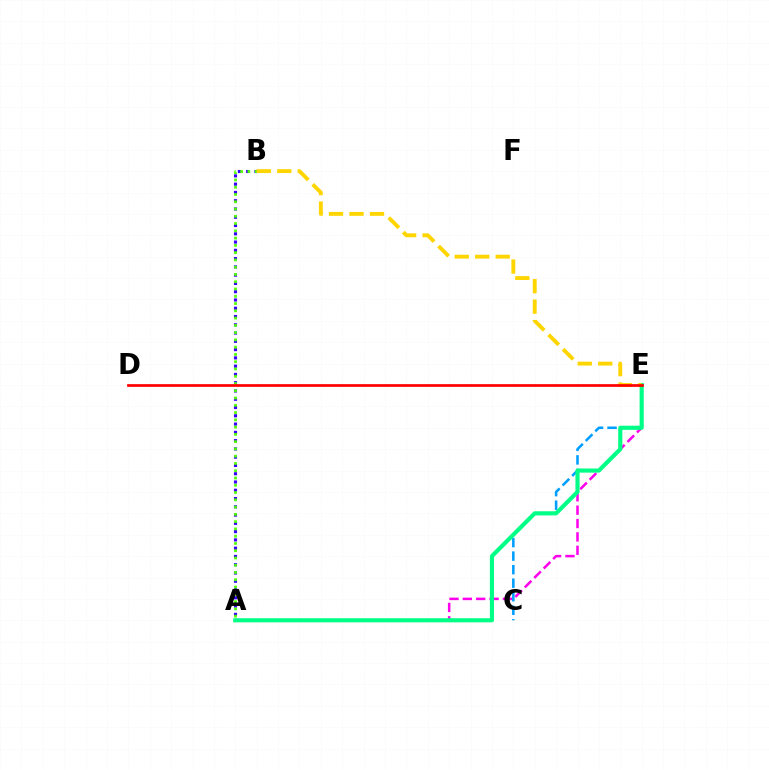{('A', 'E'): [{'color': '#ff00ed', 'line_style': 'dashed', 'thickness': 1.82}, {'color': '#00ff86', 'line_style': 'solid', 'thickness': 2.98}], ('C', 'E'): [{'color': '#009eff', 'line_style': 'dashed', 'thickness': 1.84}], ('A', 'B'): [{'color': '#3700ff', 'line_style': 'dotted', 'thickness': 2.25}, {'color': '#4fff00', 'line_style': 'dotted', 'thickness': 1.98}], ('B', 'E'): [{'color': '#ffd500', 'line_style': 'dashed', 'thickness': 2.78}], ('D', 'E'): [{'color': '#ff0000', 'line_style': 'solid', 'thickness': 1.96}]}